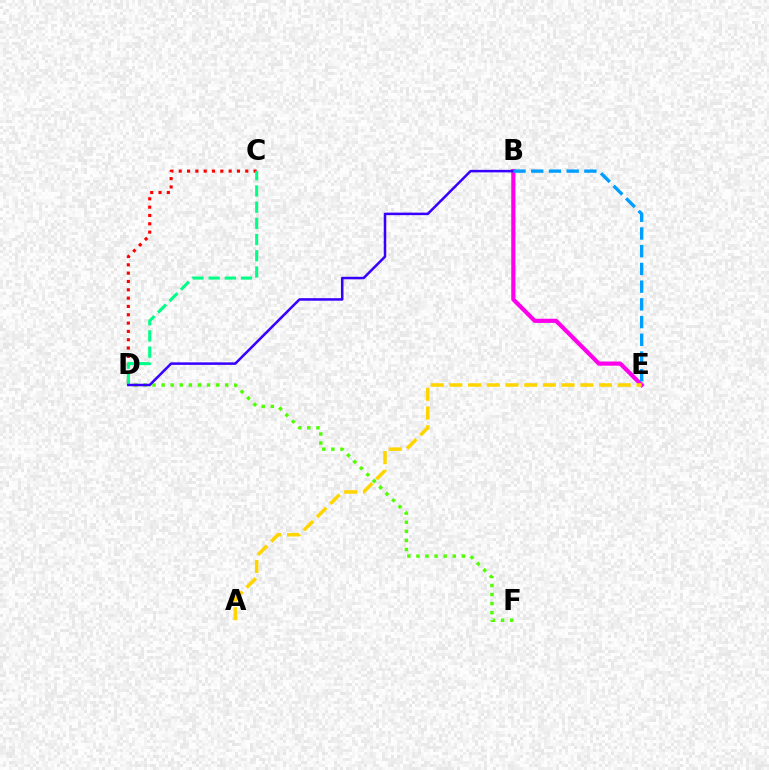{('B', 'E'): [{'color': '#ff00ed', 'line_style': 'solid', 'thickness': 3.0}, {'color': '#009eff', 'line_style': 'dashed', 'thickness': 2.41}], ('C', 'D'): [{'color': '#ff0000', 'line_style': 'dotted', 'thickness': 2.26}, {'color': '#00ff86', 'line_style': 'dashed', 'thickness': 2.2}], ('D', 'F'): [{'color': '#4fff00', 'line_style': 'dotted', 'thickness': 2.47}], ('B', 'D'): [{'color': '#3700ff', 'line_style': 'solid', 'thickness': 1.82}], ('A', 'E'): [{'color': '#ffd500', 'line_style': 'dashed', 'thickness': 2.54}]}